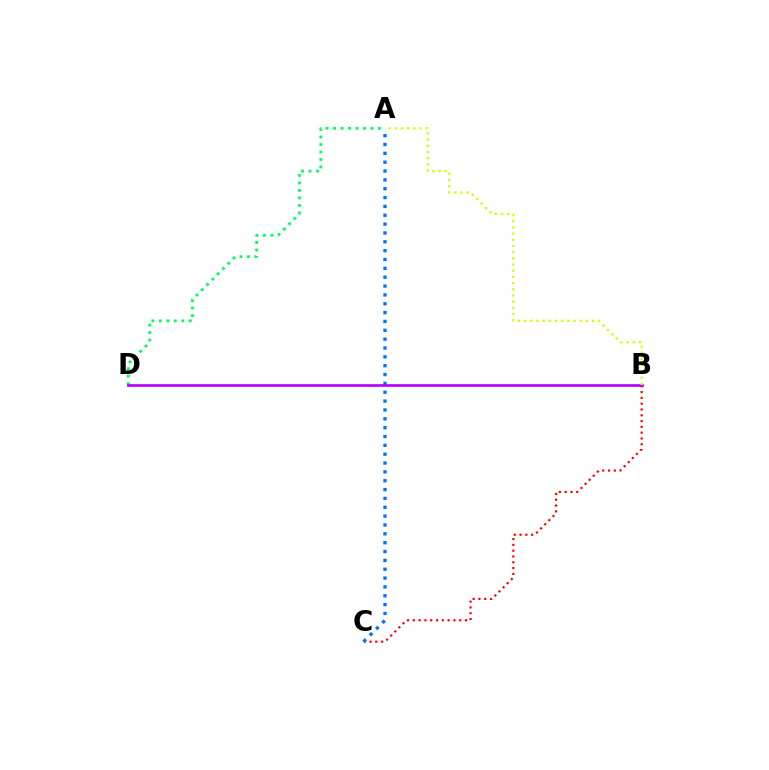{('B', 'C'): [{'color': '#ff0000', 'line_style': 'dotted', 'thickness': 1.58}], ('A', 'C'): [{'color': '#0074ff', 'line_style': 'dotted', 'thickness': 2.4}], ('A', 'D'): [{'color': '#00ff5c', 'line_style': 'dotted', 'thickness': 2.03}], ('B', 'D'): [{'color': '#b900ff', 'line_style': 'solid', 'thickness': 1.93}], ('A', 'B'): [{'color': '#d1ff00', 'line_style': 'dotted', 'thickness': 1.68}]}